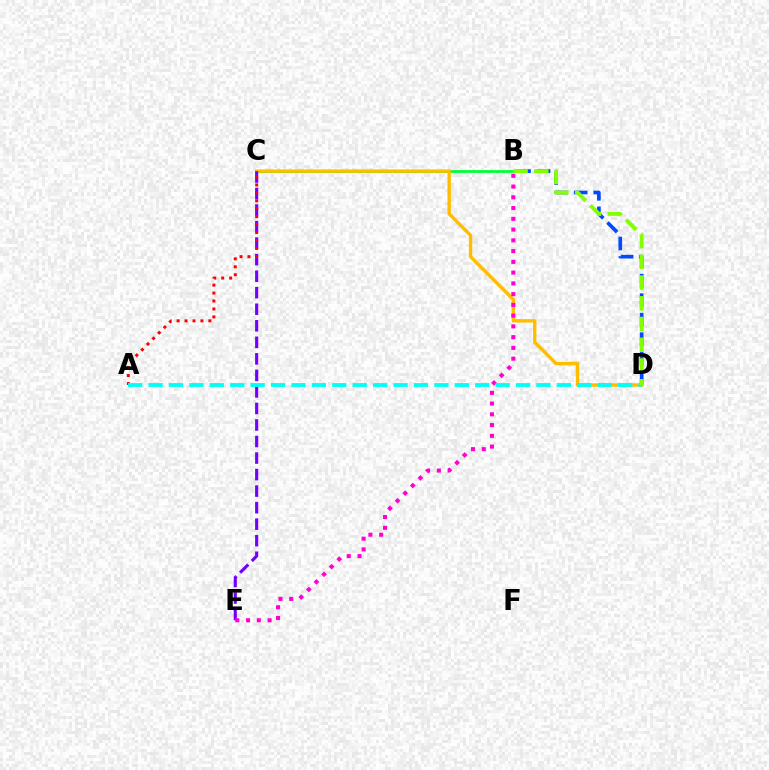{('B', 'C'): [{'color': '#00ff39', 'line_style': 'solid', 'thickness': 2.0}], ('B', 'D'): [{'color': '#004bff', 'line_style': 'dashed', 'thickness': 2.65}, {'color': '#84ff00', 'line_style': 'dashed', 'thickness': 2.82}], ('C', 'D'): [{'color': '#ffbd00', 'line_style': 'solid', 'thickness': 2.43}], ('C', 'E'): [{'color': '#7200ff', 'line_style': 'dashed', 'thickness': 2.25}], ('A', 'C'): [{'color': '#ff0000', 'line_style': 'dotted', 'thickness': 2.16}], ('B', 'E'): [{'color': '#ff00cf', 'line_style': 'dotted', 'thickness': 2.92}], ('A', 'D'): [{'color': '#00fff6', 'line_style': 'dashed', 'thickness': 2.77}]}